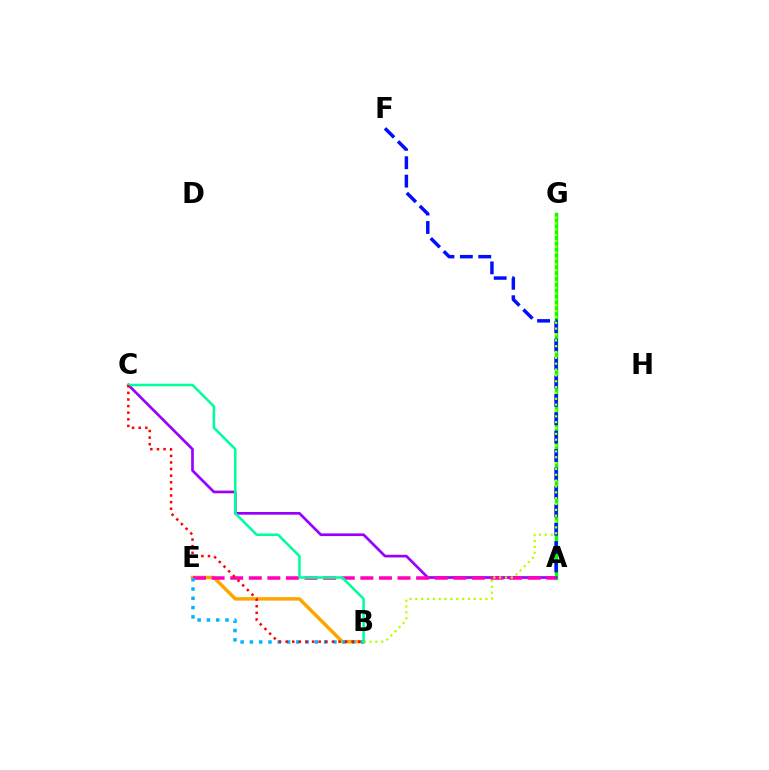{('A', 'G'): [{'color': '#08ff00', 'line_style': 'solid', 'thickness': 2.47}], ('A', 'C'): [{'color': '#9b00ff', 'line_style': 'solid', 'thickness': 1.94}], ('B', 'E'): [{'color': '#ffa500', 'line_style': 'solid', 'thickness': 2.5}, {'color': '#00b5ff', 'line_style': 'dotted', 'thickness': 2.52}], ('A', 'E'): [{'color': '#ff00bd', 'line_style': 'dashed', 'thickness': 2.53}], ('A', 'F'): [{'color': '#0010ff', 'line_style': 'dashed', 'thickness': 2.5}], ('B', 'G'): [{'color': '#b3ff00', 'line_style': 'dotted', 'thickness': 1.59}], ('B', 'C'): [{'color': '#00ff9d', 'line_style': 'solid', 'thickness': 1.85}, {'color': '#ff0000', 'line_style': 'dotted', 'thickness': 1.8}]}